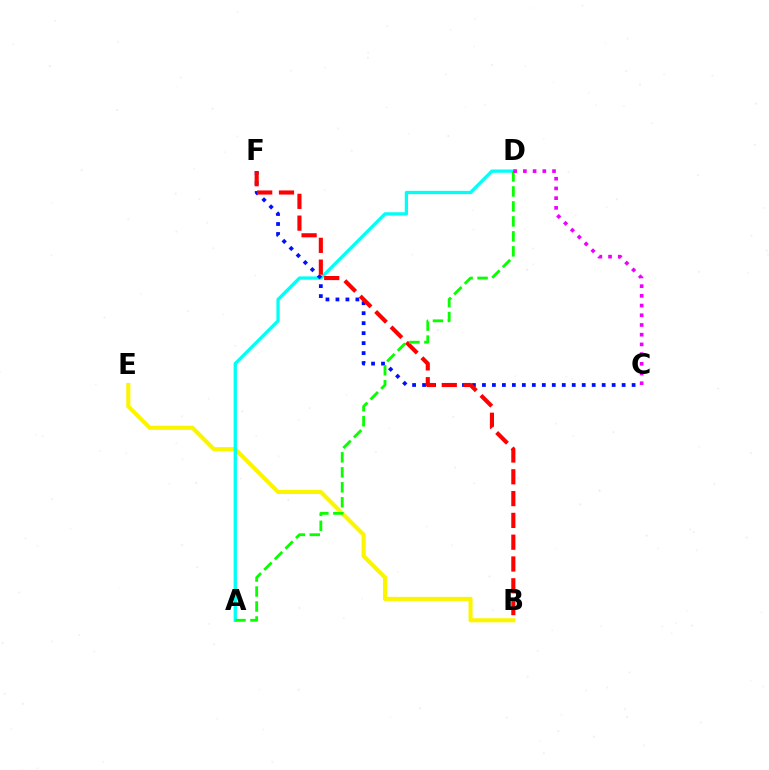{('B', 'E'): [{'color': '#fcf500', 'line_style': 'solid', 'thickness': 2.96}], ('A', 'D'): [{'color': '#00fff6', 'line_style': 'solid', 'thickness': 2.37}, {'color': '#08ff00', 'line_style': 'dashed', 'thickness': 2.03}], ('C', 'F'): [{'color': '#0010ff', 'line_style': 'dotted', 'thickness': 2.71}], ('B', 'F'): [{'color': '#ff0000', 'line_style': 'dashed', 'thickness': 2.96}], ('C', 'D'): [{'color': '#ee00ff', 'line_style': 'dotted', 'thickness': 2.64}]}